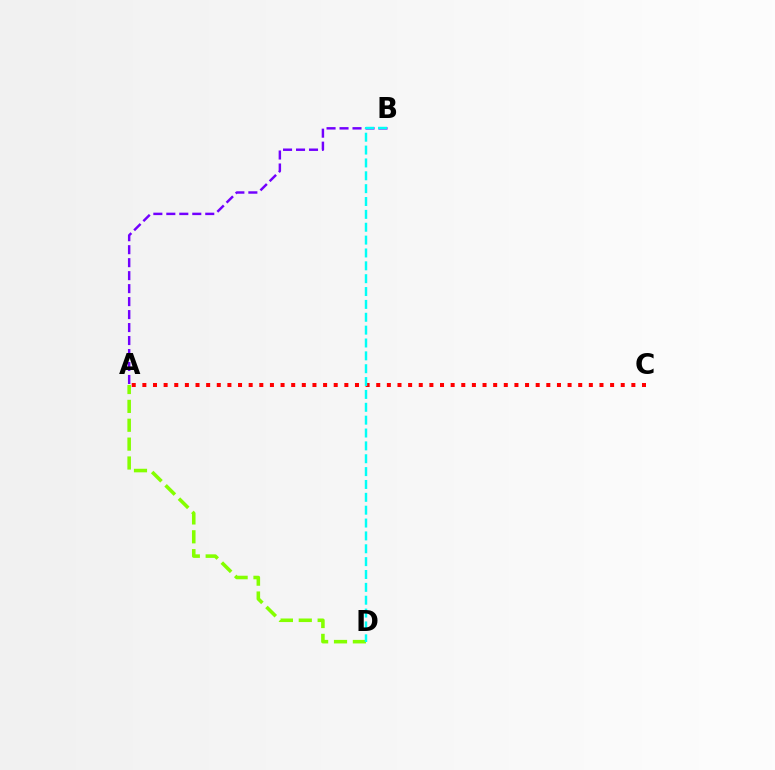{('A', 'D'): [{'color': '#84ff00', 'line_style': 'dashed', 'thickness': 2.56}], ('A', 'B'): [{'color': '#7200ff', 'line_style': 'dashed', 'thickness': 1.76}], ('A', 'C'): [{'color': '#ff0000', 'line_style': 'dotted', 'thickness': 2.89}], ('B', 'D'): [{'color': '#00fff6', 'line_style': 'dashed', 'thickness': 1.75}]}